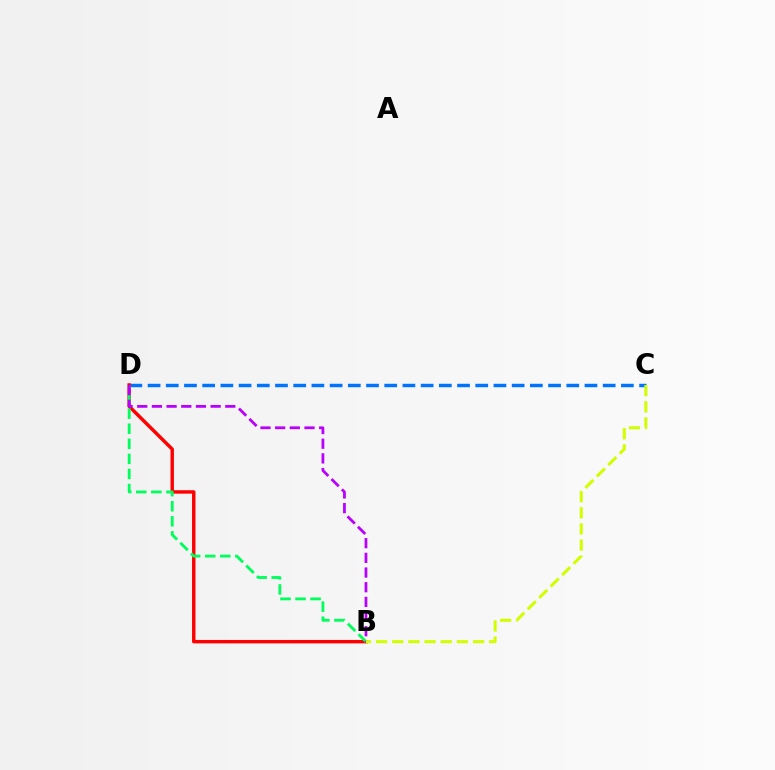{('C', 'D'): [{'color': '#0074ff', 'line_style': 'dashed', 'thickness': 2.47}], ('B', 'D'): [{'color': '#ff0000', 'line_style': 'solid', 'thickness': 2.47}, {'color': '#00ff5c', 'line_style': 'dashed', 'thickness': 2.05}, {'color': '#b900ff', 'line_style': 'dashed', 'thickness': 1.99}], ('B', 'C'): [{'color': '#d1ff00', 'line_style': 'dashed', 'thickness': 2.2}]}